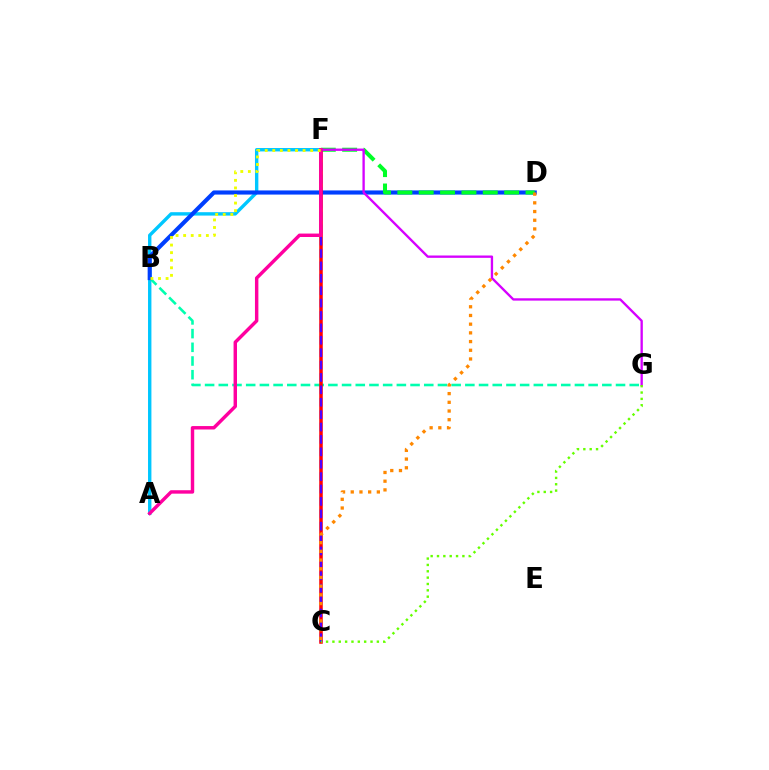{('A', 'F'): [{'color': '#00c7ff', 'line_style': 'solid', 'thickness': 2.44}, {'color': '#ff00a0', 'line_style': 'solid', 'thickness': 2.47}], ('B', 'G'): [{'color': '#00ffaf', 'line_style': 'dashed', 'thickness': 1.86}], ('B', 'D'): [{'color': '#003fff', 'line_style': 'solid', 'thickness': 2.98}], ('D', 'F'): [{'color': '#00ff27', 'line_style': 'dashed', 'thickness': 2.9}], ('C', 'F'): [{'color': '#ff0000', 'line_style': 'solid', 'thickness': 2.53}, {'color': '#4f00ff', 'line_style': 'dashed', 'thickness': 1.68}], ('F', 'G'): [{'color': '#d600ff', 'line_style': 'solid', 'thickness': 1.69}], ('C', 'D'): [{'color': '#ff8800', 'line_style': 'dotted', 'thickness': 2.36}], ('C', 'G'): [{'color': '#66ff00', 'line_style': 'dotted', 'thickness': 1.73}], ('B', 'F'): [{'color': '#eeff00', 'line_style': 'dotted', 'thickness': 2.06}]}